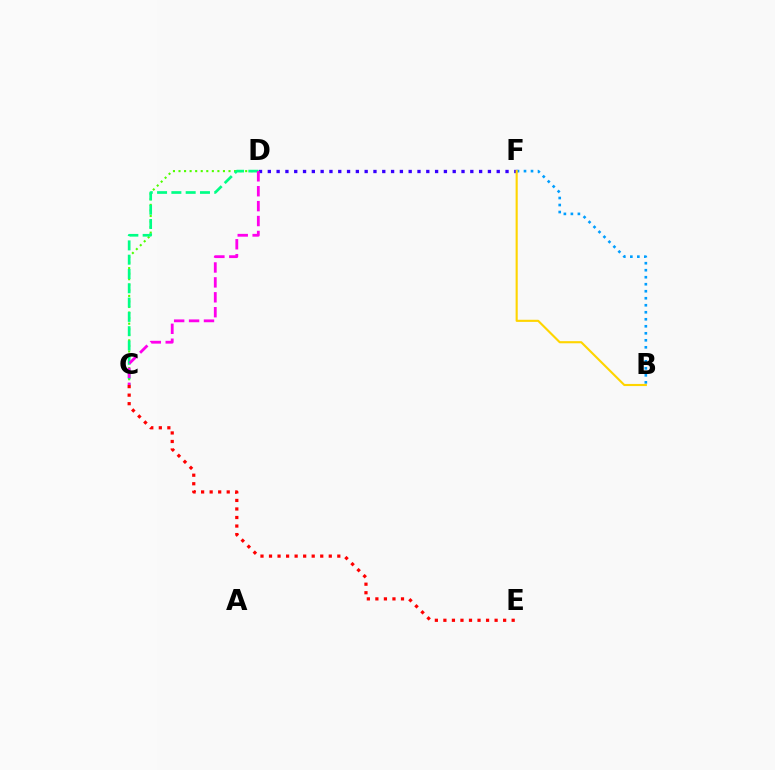{('D', 'F'): [{'color': '#3700ff', 'line_style': 'dotted', 'thickness': 2.39}], ('C', 'D'): [{'color': '#4fff00', 'line_style': 'dotted', 'thickness': 1.51}, {'color': '#00ff86', 'line_style': 'dashed', 'thickness': 1.94}, {'color': '#ff00ed', 'line_style': 'dashed', 'thickness': 2.03}], ('B', 'F'): [{'color': '#009eff', 'line_style': 'dotted', 'thickness': 1.9}, {'color': '#ffd500', 'line_style': 'solid', 'thickness': 1.53}], ('C', 'E'): [{'color': '#ff0000', 'line_style': 'dotted', 'thickness': 2.32}]}